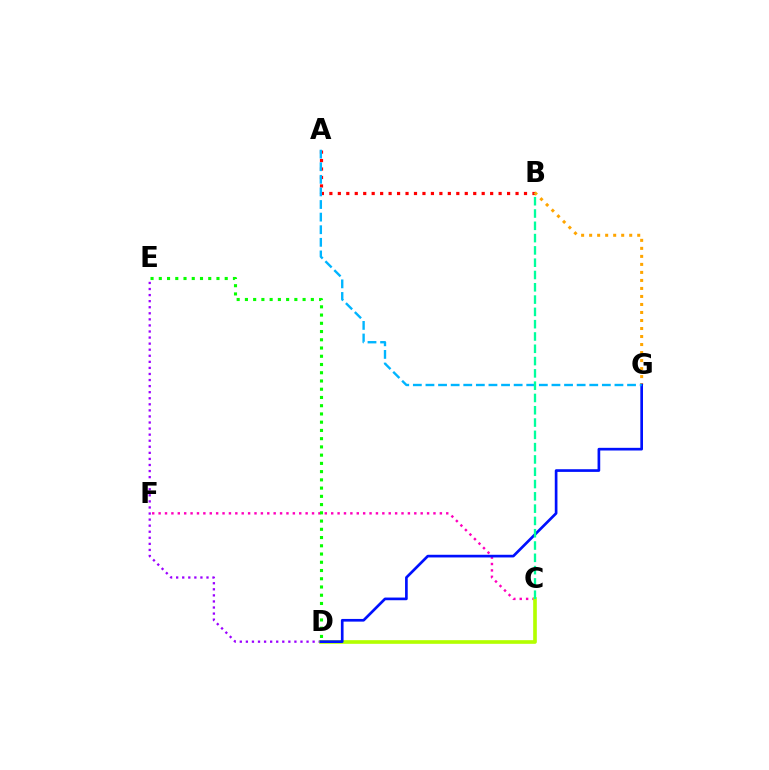{('A', 'B'): [{'color': '#ff0000', 'line_style': 'dotted', 'thickness': 2.3}], ('C', 'F'): [{'color': '#ff00bd', 'line_style': 'dotted', 'thickness': 1.74}], ('D', 'E'): [{'color': '#9b00ff', 'line_style': 'dotted', 'thickness': 1.65}, {'color': '#08ff00', 'line_style': 'dotted', 'thickness': 2.24}], ('B', 'G'): [{'color': '#ffa500', 'line_style': 'dotted', 'thickness': 2.18}], ('C', 'D'): [{'color': '#b3ff00', 'line_style': 'solid', 'thickness': 2.62}], ('D', 'G'): [{'color': '#0010ff', 'line_style': 'solid', 'thickness': 1.93}], ('A', 'G'): [{'color': '#00b5ff', 'line_style': 'dashed', 'thickness': 1.71}], ('B', 'C'): [{'color': '#00ff9d', 'line_style': 'dashed', 'thickness': 1.67}]}